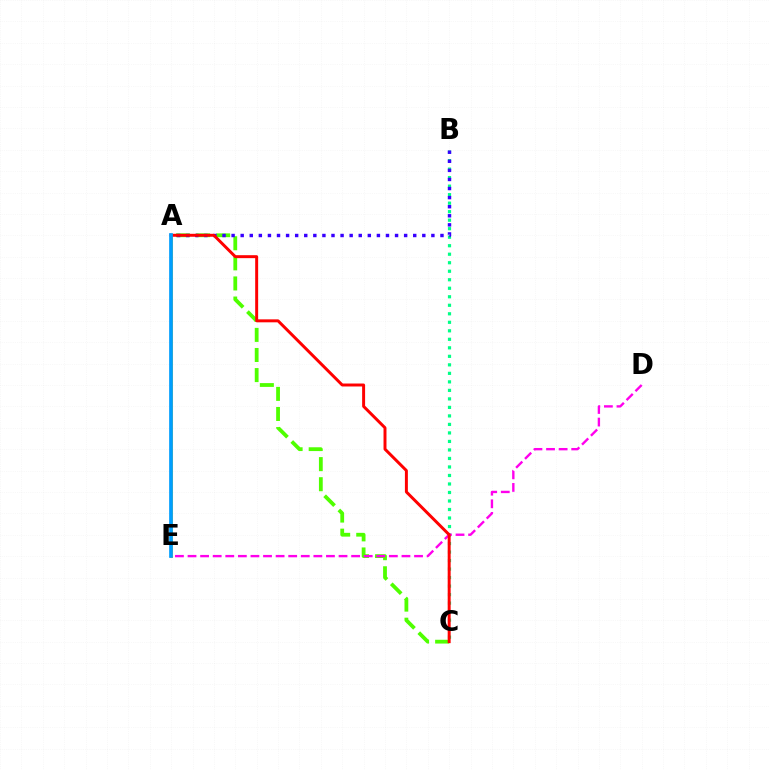{('B', 'C'): [{'color': '#00ff86', 'line_style': 'dotted', 'thickness': 2.31}], ('A', 'E'): [{'color': '#ffd500', 'line_style': 'solid', 'thickness': 2.19}, {'color': '#009eff', 'line_style': 'solid', 'thickness': 2.66}], ('A', 'C'): [{'color': '#4fff00', 'line_style': 'dashed', 'thickness': 2.73}, {'color': '#ff0000', 'line_style': 'solid', 'thickness': 2.13}], ('A', 'B'): [{'color': '#3700ff', 'line_style': 'dotted', 'thickness': 2.47}], ('D', 'E'): [{'color': '#ff00ed', 'line_style': 'dashed', 'thickness': 1.71}]}